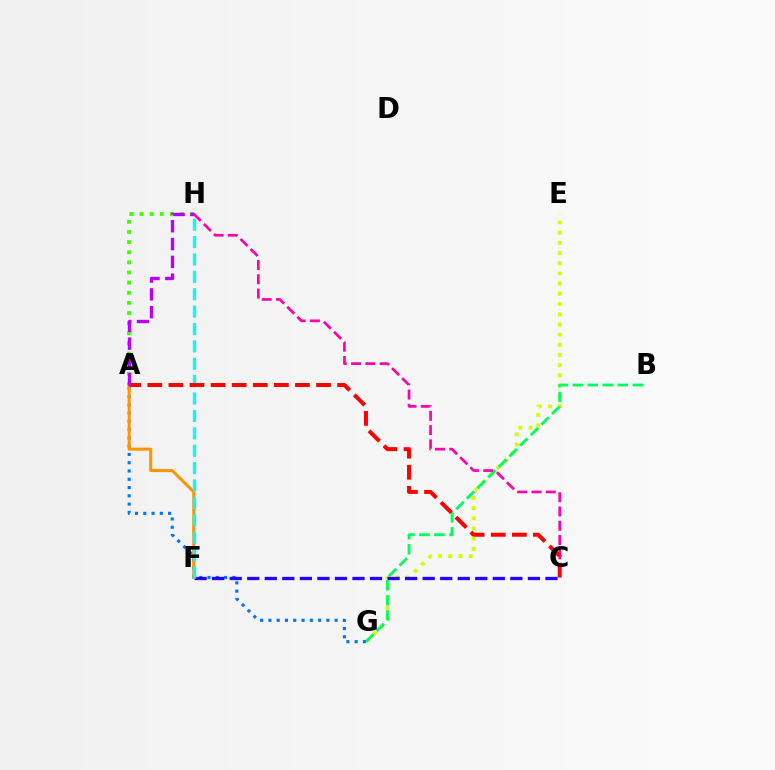{('E', 'G'): [{'color': '#d1ff00', 'line_style': 'dotted', 'thickness': 2.77}], ('B', 'G'): [{'color': '#00ff5c', 'line_style': 'dashed', 'thickness': 2.04}], ('A', 'G'): [{'color': '#0074ff', 'line_style': 'dotted', 'thickness': 2.25}], ('C', 'F'): [{'color': '#2500ff', 'line_style': 'dashed', 'thickness': 2.38}], ('A', 'F'): [{'color': '#ff9400', 'line_style': 'solid', 'thickness': 2.19}], ('C', 'H'): [{'color': '#ff00ac', 'line_style': 'dashed', 'thickness': 1.94}], ('F', 'H'): [{'color': '#00fff6', 'line_style': 'dashed', 'thickness': 2.36}], ('A', 'H'): [{'color': '#3dff00', 'line_style': 'dotted', 'thickness': 2.75}, {'color': '#b900ff', 'line_style': 'dashed', 'thickness': 2.42}], ('A', 'C'): [{'color': '#ff0000', 'line_style': 'dashed', 'thickness': 2.86}]}